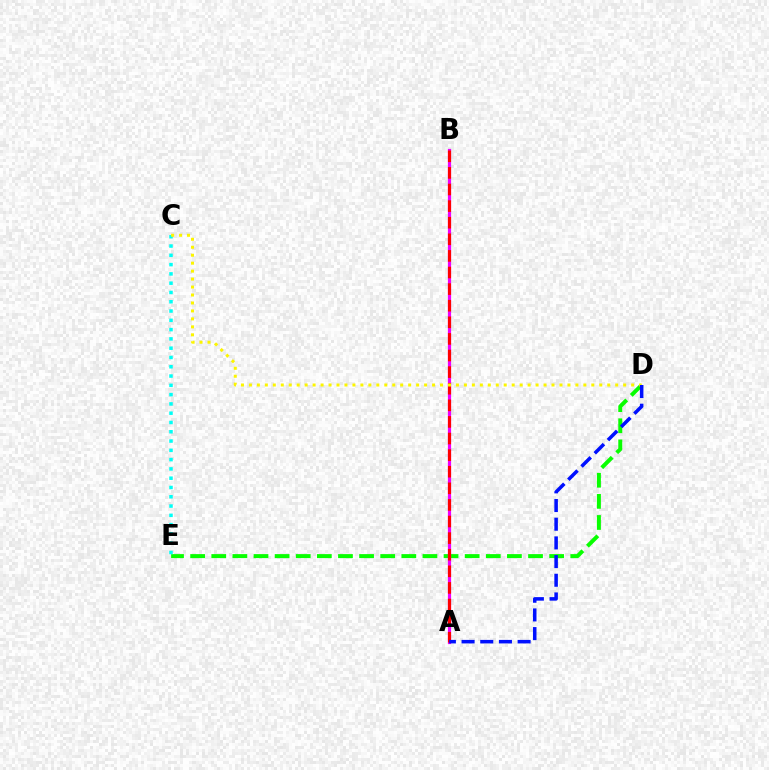{('D', 'E'): [{'color': '#08ff00', 'line_style': 'dashed', 'thickness': 2.87}], ('A', 'B'): [{'color': '#ee00ff', 'line_style': 'solid', 'thickness': 2.3}, {'color': '#ff0000', 'line_style': 'dashed', 'thickness': 2.26}], ('C', 'E'): [{'color': '#00fff6', 'line_style': 'dotted', 'thickness': 2.52}], ('C', 'D'): [{'color': '#fcf500', 'line_style': 'dotted', 'thickness': 2.16}], ('A', 'D'): [{'color': '#0010ff', 'line_style': 'dashed', 'thickness': 2.54}]}